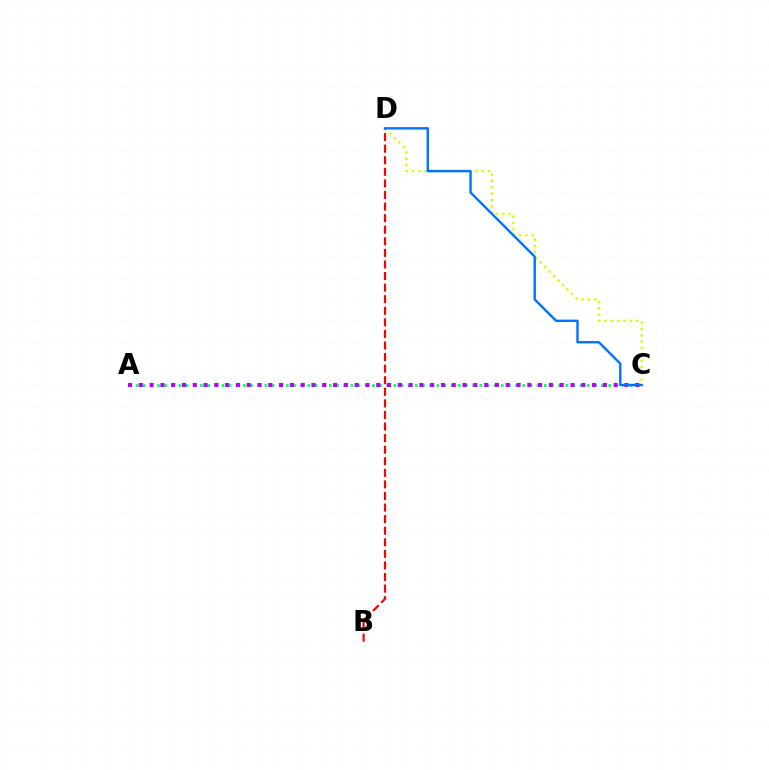{('C', 'D'): [{'color': '#d1ff00', 'line_style': 'dotted', 'thickness': 1.72}, {'color': '#0074ff', 'line_style': 'solid', 'thickness': 1.73}], ('B', 'D'): [{'color': '#ff0000', 'line_style': 'dashed', 'thickness': 1.57}], ('A', 'C'): [{'color': '#00ff5c', 'line_style': 'dotted', 'thickness': 1.95}, {'color': '#b900ff', 'line_style': 'dotted', 'thickness': 2.93}]}